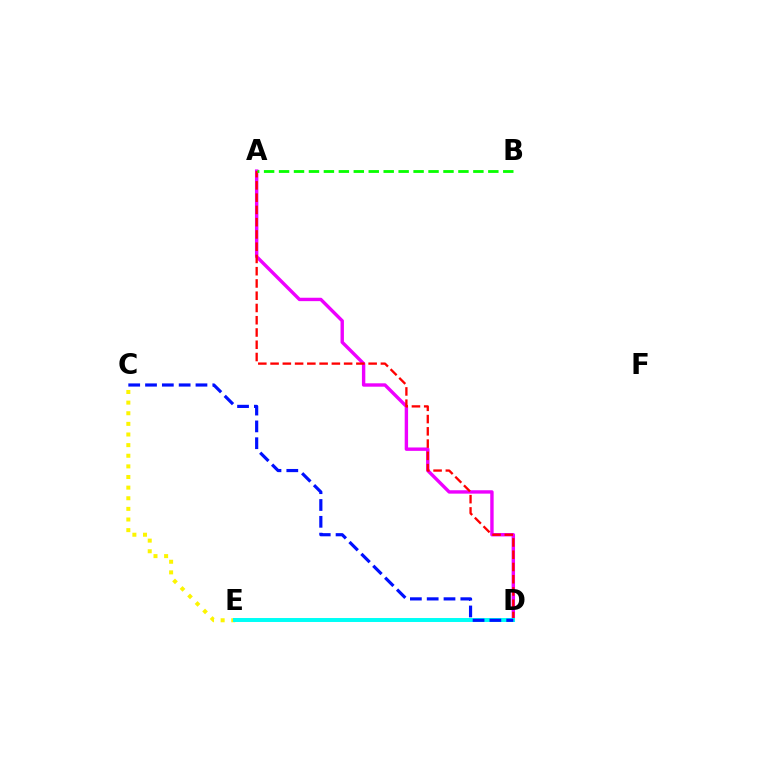{('A', 'D'): [{'color': '#ee00ff', 'line_style': 'solid', 'thickness': 2.44}, {'color': '#ff0000', 'line_style': 'dashed', 'thickness': 1.67}], ('A', 'B'): [{'color': '#08ff00', 'line_style': 'dashed', 'thickness': 2.03}], ('C', 'E'): [{'color': '#fcf500', 'line_style': 'dotted', 'thickness': 2.89}], ('D', 'E'): [{'color': '#00fff6', 'line_style': 'solid', 'thickness': 2.85}], ('C', 'D'): [{'color': '#0010ff', 'line_style': 'dashed', 'thickness': 2.28}]}